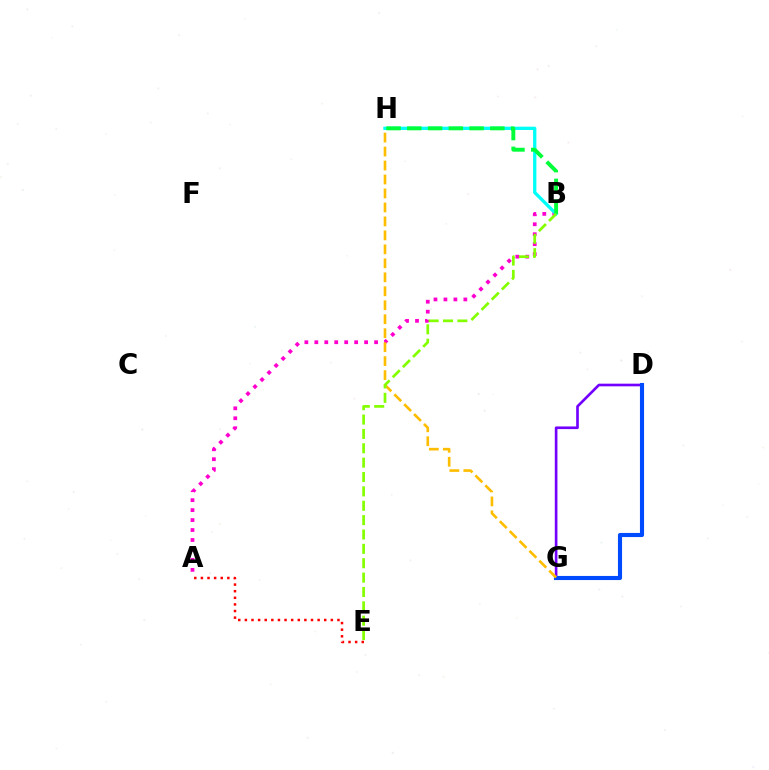{('A', 'E'): [{'color': '#ff0000', 'line_style': 'dotted', 'thickness': 1.8}], ('D', 'G'): [{'color': '#7200ff', 'line_style': 'solid', 'thickness': 1.91}, {'color': '#004bff', 'line_style': 'solid', 'thickness': 2.96}], ('A', 'B'): [{'color': '#ff00cf', 'line_style': 'dotted', 'thickness': 2.71}], ('G', 'H'): [{'color': '#ffbd00', 'line_style': 'dashed', 'thickness': 1.9}], ('B', 'H'): [{'color': '#00fff6', 'line_style': 'solid', 'thickness': 2.38}, {'color': '#00ff39', 'line_style': 'dashed', 'thickness': 2.82}], ('B', 'E'): [{'color': '#84ff00', 'line_style': 'dashed', 'thickness': 1.95}]}